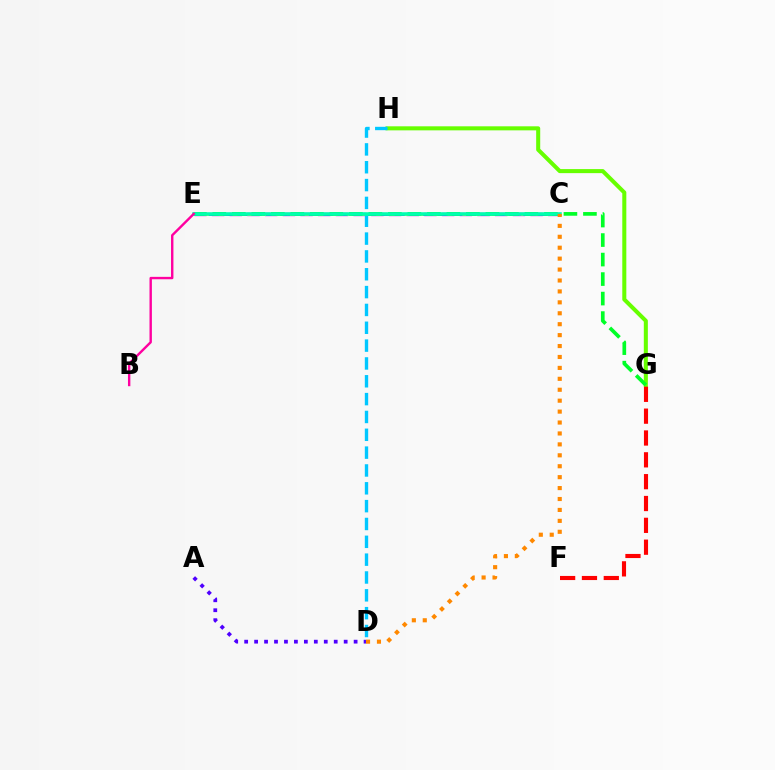{('C', 'E'): [{'color': '#d600ff', 'line_style': 'dashed', 'thickness': 2.4}, {'color': '#eeff00', 'line_style': 'dashed', 'thickness': 1.99}, {'color': '#003fff', 'line_style': 'dashed', 'thickness': 1.94}, {'color': '#00ffaf', 'line_style': 'solid', 'thickness': 2.56}], ('A', 'D'): [{'color': '#4f00ff', 'line_style': 'dotted', 'thickness': 2.7}], ('G', 'H'): [{'color': '#66ff00', 'line_style': 'solid', 'thickness': 2.91}], ('D', 'H'): [{'color': '#00c7ff', 'line_style': 'dashed', 'thickness': 2.42}], ('E', 'G'): [{'color': '#00ff27', 'line_style': 'dashed', 'thickness': 2.65}], ('F', 'G'): [{'color': '#ff0000', 'line_style': 'dashed', 'thickness': 2.97}], ('B', 'E'): [{'color': '#ff00a0', 'line_style': 'solid', 'thickness': 1.72}], ('C', 'D'): [{'color': '#ff8800', 'line_style': 'dotted', 'thickness': 2.97}]}